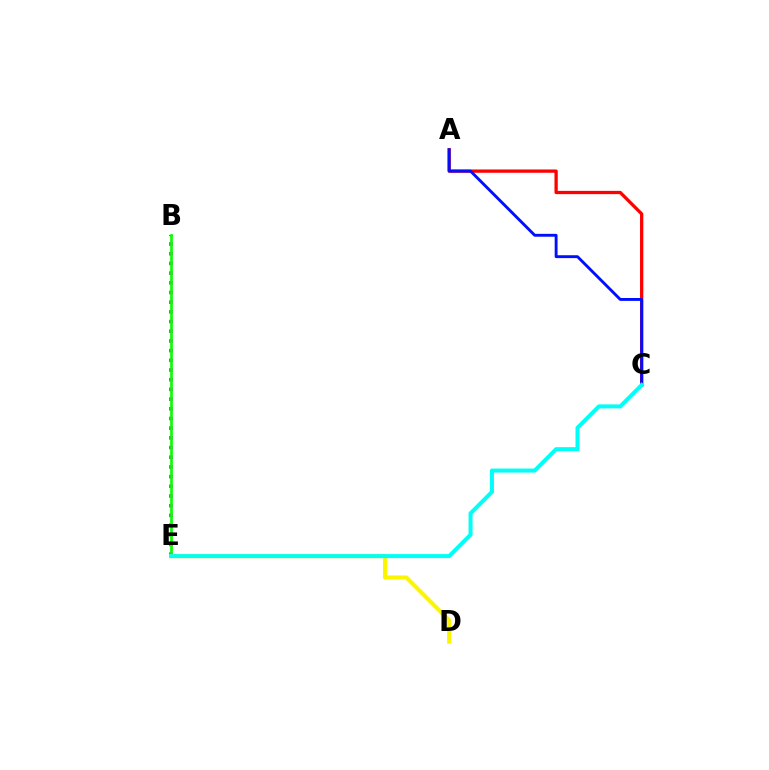{('A', 'C'): [{'color': '#ff0000', 'line_style': 'solid', 'thickness': 2.36}, {'color': '#0010ff', 'line_style': 'solid', 'thickness': 2.08}], ('B', 'E'): [{'color': '#ee00ff', 'line_style': 'dotted', 'thickness': 2.63}, {'color': '#08ff00', 'line_style': 'solid', 'thickness': 1.95}], ('D', 'E'): [{'color': '#fcf500', 'line_style': 'solid', 'thickness': 2.94}], ('C', 'E'): [{'color': '#00fff6', 'line_style': 'solid', 'thickness': 2.89}]}